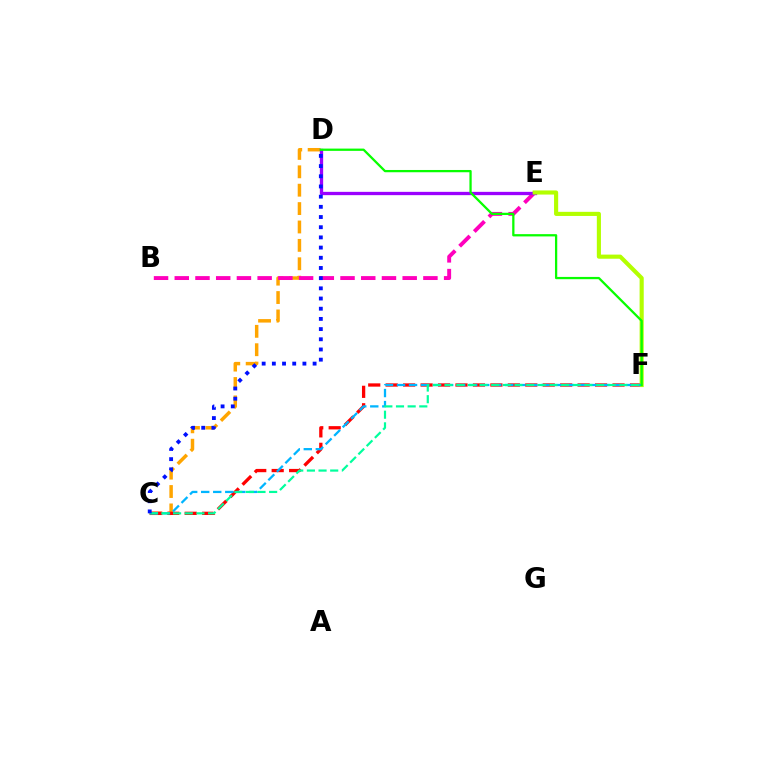{('C', 'D'): [{'color': '#ffa500', 'line_style': 'dashed', 'thickness': 2.5}, {'color': '#0010ff', 'line_style': 'dotted', 'thickness': 2.77}], ('C', 'F'): [{'color': '#ff0000', 'line_style': 'dashed', 'thickness': 2.37}, {'color': '#00b5ff', 'line_style': 'dashed', 'thickness': 1.63}, {'color': '#00ff9d', 'line_style': 'dashed', 'thickness': 1.58}], ('B', 'E'): [{'color': '#ff00bd', 'line_style': 'dashed', 'thickness': 2.81}], ('D', 'E'): [{'color': '#9b00ff', 'line_style': 'solid', 'thickness': 2.38}], ('E', 'F'): [{'color': '#b3ff00', 'line_style': 'solid', 'thickness': 2.97}], ('D', 'F'): [{'color': '#08ff00', 'line_style': 'solid', 'thickness': 1.63}]}